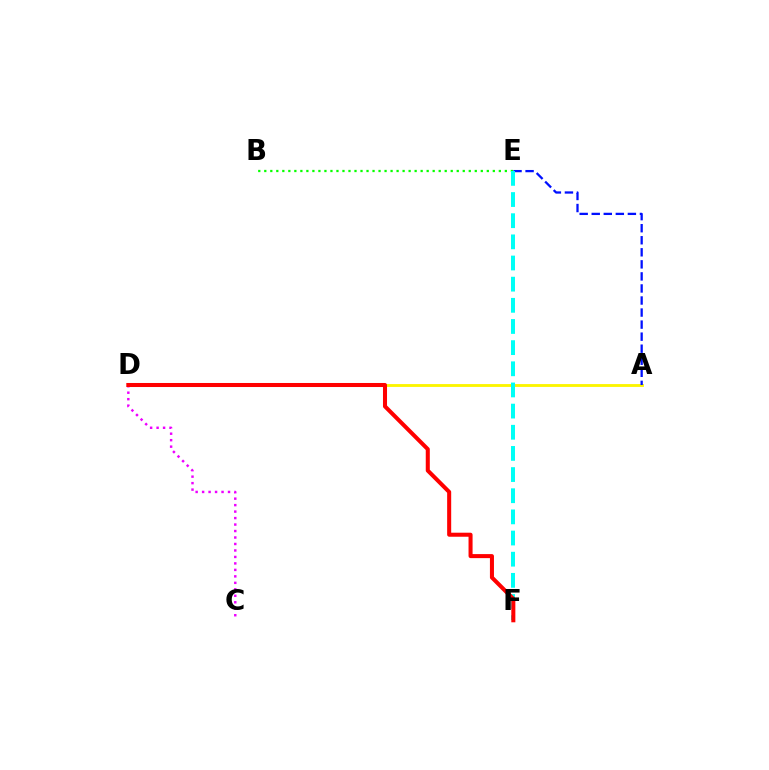{('A', 'D'): [{'color': '#fcf500', 'line_style': 'solid', 'thickness': 2.05}], ('C', 'D'): [{'color': '#ee00ff', 'line_style': 'dotted', 'thickness': 1.76}], ('A', 'E'): [{'color': '#0010ff', 'line_style': 'dashed', 'thickness': 1.64}], ('B', 'E'): [{'color': '#08ff00', 'line_style': 'dotted', 'thickness': 1.63}], ('E', 'F'): [{'color': '#00fff6', 'line_style': 'dashed', 'thickness': 2.87}], ('D', 'F'): [{'color': '#ff0000', 'line_style': 'solid', 'thickness': 2.91}]}